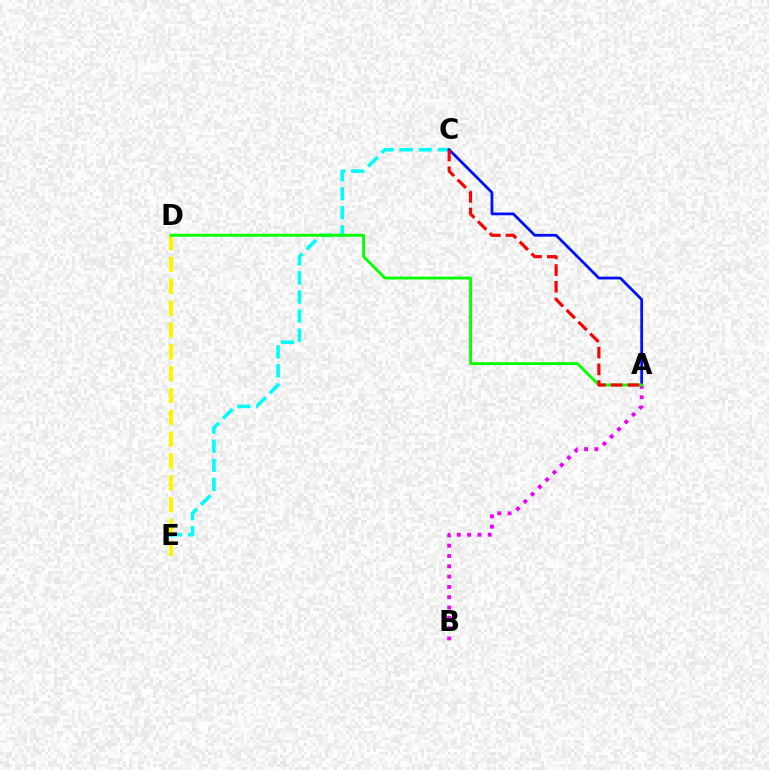{('C', 'E'): [{'color': '#00fff6', 'line_style': 'dashed', 'thickness': 2.59}], ('D', 'E'): [{'color': '#fcf500', 'line_style': 'dashed', 'thickness': 2.97}], ('A', 'C'): [{'color': '#0010ff', 'line_style': 'solid', 'thickness': 1.99}, {'color': '#ff0000', 'line_style': 'dashed', 'thickness': 2.27}], ('A', 'B'): [{'color': '#ee00ff', 'line_style': 'dotted', 'thickness': 2.8}], ('A', 'D'): [{'color': '#08ff00', 'line_style': 'solid', 'thickness': 2.07}]}